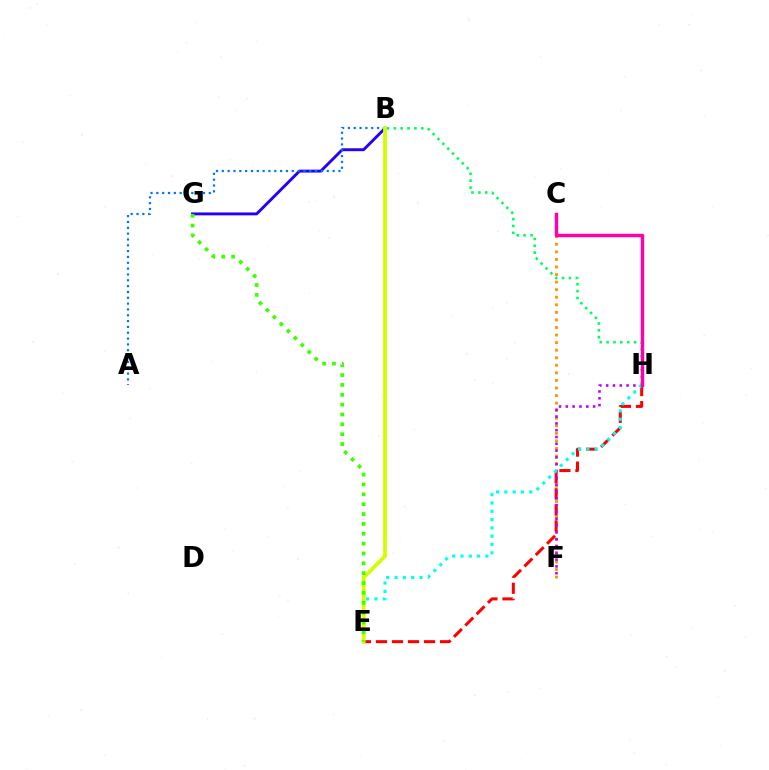{('C', 'F'): [{'color': '#ff9400', 'line_style': 'dotted', 'thickness': 2.06}], ('B', 'G'): [{'color': '#2500ff', 'line_style': 'solid', 'thickness': 2.09}], ('A', 'B'): [{'color': '#0074ff', 'line_style': 'dotted', 'thickness': 1.58}], ('E', 'H'): [{'color': '#ff0000', 'line_style': 'dashed', 'thickness': 2.18}, {'color': '#00fff6', 'line_style': 'dotted', 'thickness': 2.26}], ('F', 'H'): [{'color': '#b900ff', 'line_style': 'dotted', 'thickness': 1.85}], ('B', 'H'): [{'color': '#00ff5c', 'line_style': 'dotted', 'thickness': 1.87}], ('C', 'H'): [{'color': '#ff00ac', 'line_style': 'solid', 'thickness': 2.48}], ('B', 'E'): [{'color': '#d1ff00', 'line_style': 'solid', 'thickness': 2.72}], ('E', 'G'): [{'color': '#3dff00', 'line_style': 'dotted', 'thickness': 2.68}]}